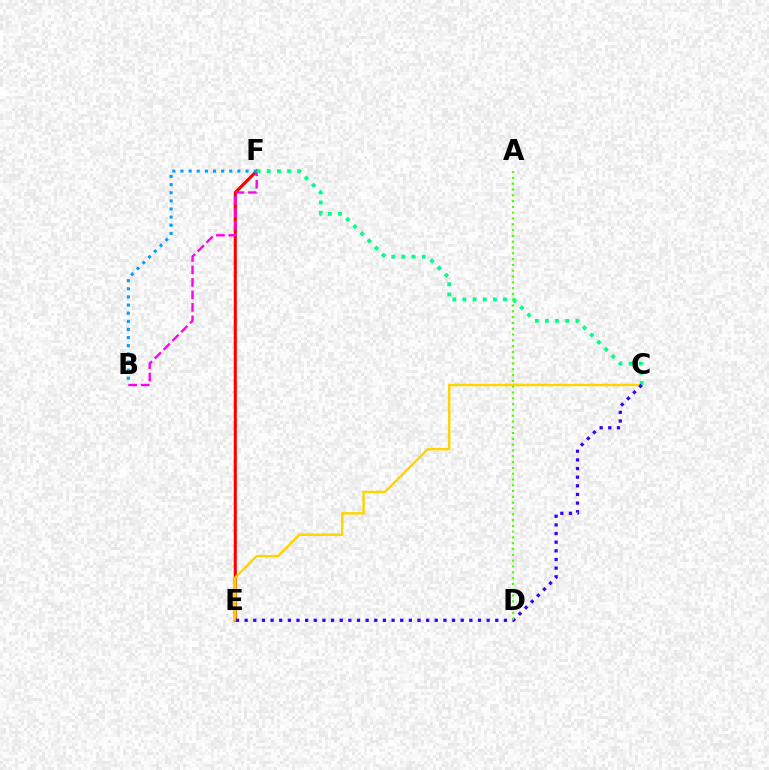{('E', 'F'): [{'color': '#ff0000', 'line_style': 'solid', 'thickness': 2.25}], ('C', 'E'): [{'color': '#ffd500', 'line_style': 'solid', 'thickness': 1.77}, {'color': '#3700ff', 'line_style': 'dotted', 'thickness': 2.35}], ('B', 'F'): [{'color': '#009eff', 'line_style': 'dotted', 'thickness': 2.21}, {'color': '#ff00ed', 'line_style': 'dashed', 'thickness': 1.7}], ('C', 'F'): [{'color': '#00ff86', 'line_style': 'dotted', 'thickness': 2.76}], ('A', 'D'): [{'color': '#4fff00', 'line_style': 'dotted', 'thickness': 1.58}]}